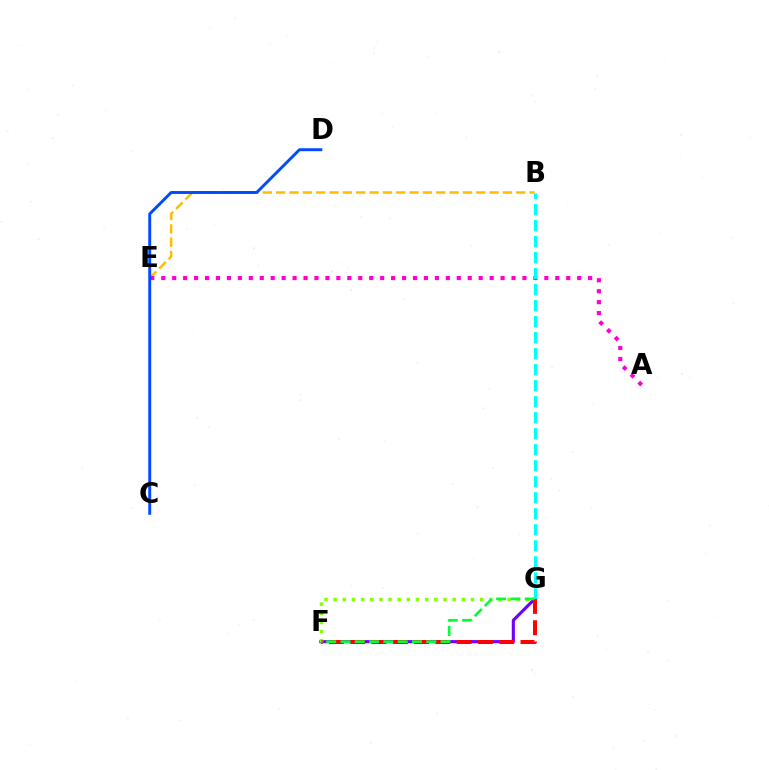{('B', 'E'): [{'color': '#ffbd00', 'line_style': 'dashed', 'thickness': 1.81}], ('A', 'E'): [{'color': '#ff00cf', 'line_style': 'dotted', 'thickness': 2.97}], ('F', 'G'): [{'color': '#7200ff', 'line_style': 'solid', 'thickness': 2.25}, {'color': '#84ff00', 'line_style': 'dotted', 'thickness': 2.49}, {'color': '#ff0000', 'line_style': 'dashed', 'thickness': 2.89}, {'color': '#00ff39', 'line_style': 'dashed', 'thickness': 1.94}], ('B', 'G'): [{'color': '#00fff6', 'line_style': 'dashed', 'thickness': 2.18}], ('C', 'D'): [{'color': '#004bff', 'line_style': 'solid', 'thickness': 2.1}]}